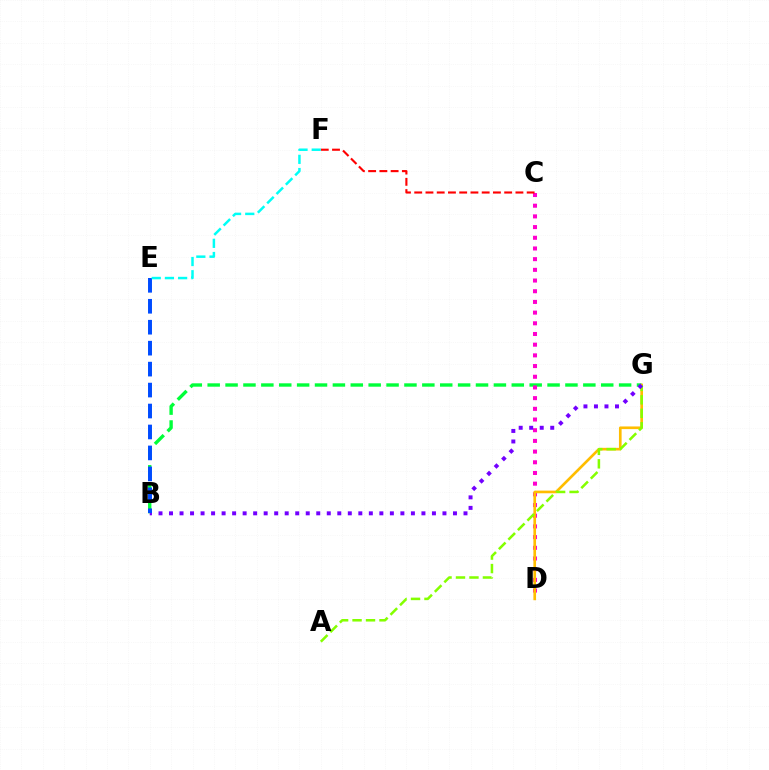{('B', 'G'): [{'color': '#00ff39', 'line_style': 'dashed', 'thickness': 2.43}, {'color': '#7200ff', 'line_style': 'dotted', 'thickness': 2.86}], ('C', 'D'): [{'color': '#ff00cf', 'line_style': 'dotted', 'thickness': 2.9}], ('D', 'G'): [{'color': '#ffbd00', 'line_style': 'solid', 'thickness': 1.91}], ('A', 'G'): [{'color': '#84ff00', 'line_style': 'dashed', 'thickness': 1.83}], ('C', 'F'): [{'color': '#ff0000', 'line_style': 'dashed', 'thickness': 1.53}], ('B', 'E'): [{'color': '#004bff', 'line_style': 'dashed', 'thickness': 2.85}], ('E', 'F'): [{'color': '#00fff6', 'line_style': 'dashed', 'thickness': 1.79}]}